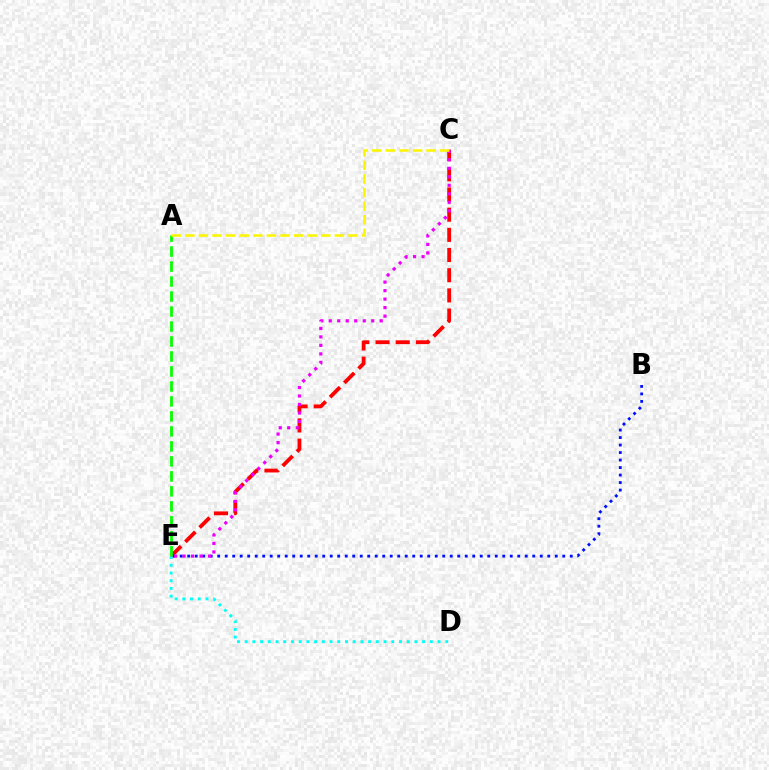{('C', 'E'): [{'color': '#ff0000', 'line_style': 'dashed', 'thickness': 2.74}, {'color': '#ee00ff', 'line_style': 'dotted', 'thickness': 2.31}], ('B', 'E'): [{'color': '#0010ff', 'line_style': 'dotted', 'thickness': 2.04}], ('D', 'E'): [{'color': '#00fff6', 'line_style': 'dotted', 'thickness': 2.1}], ('A', 'E'): [{'color': '#08ff00', 'line_style': 'dashed', 'thickness': 2.04}], ('A', 'C'): [{'color': '#fcf500', 'line_style': 'dashed', 'thickness': 1.85}]}